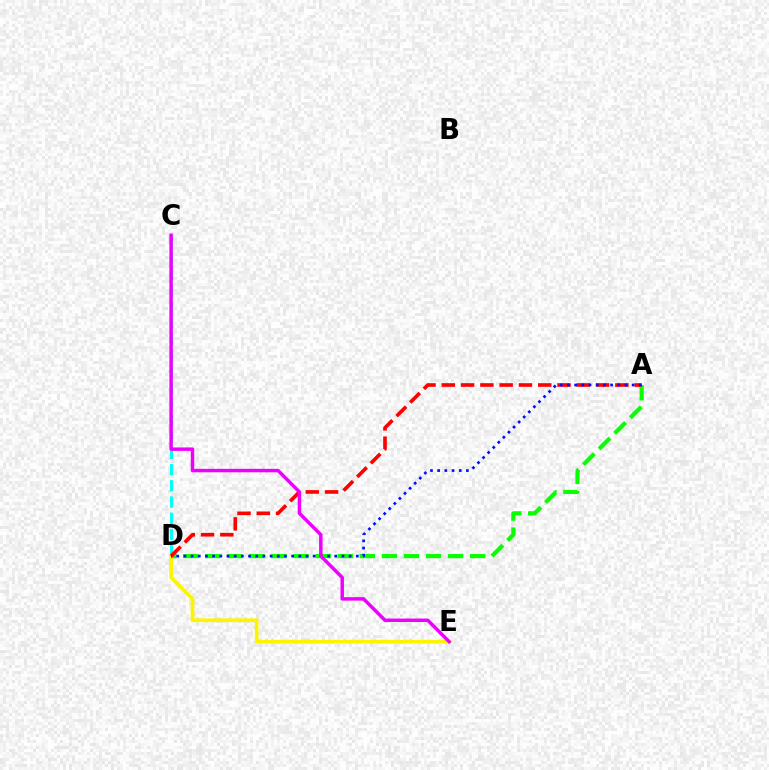{('C', 'D'): [{'color': '#00fff6', 'line_style': 'dashed', 'thickness': 2.21}], ('D', 'E'): [{'color': '#fcf500', 'line_style': 'solid', 'thickness': 2.67}], ('A', 'D'): [{'color': '#08ff00', 'line_style': 'dashed', 'thickness': 3.0}, {'color': '#ff0000', 'line_style': 'dashed', 'thickness': 2.62}, {'color': '#0010ff', 'line_style': 'dotted', 'thickness': 1.95}], ('C', 'E'): [{'color': '#ee00ff', 'line_style': 'solid', 'thickness': 2.49}]}